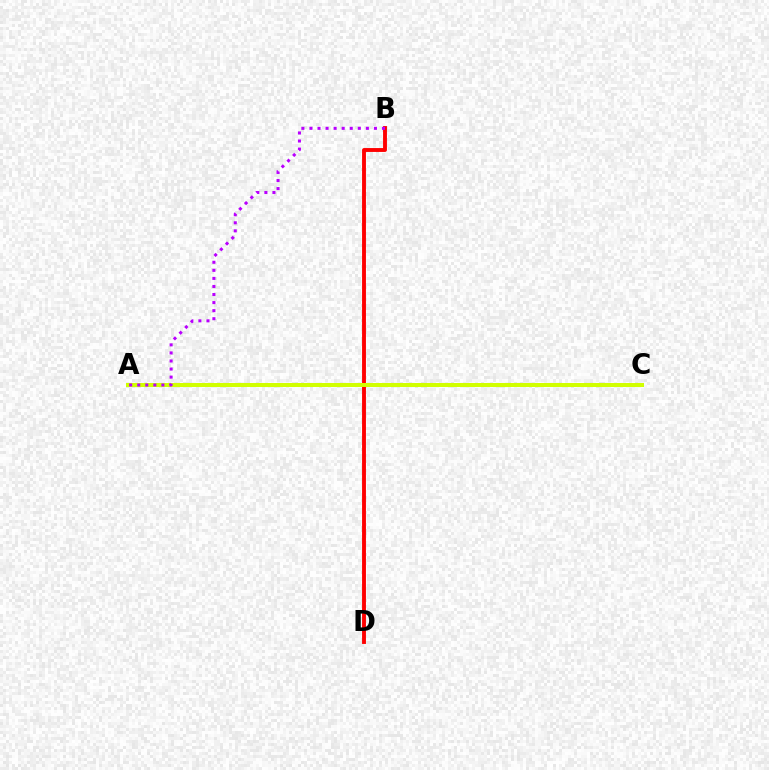{('A', 'C'): [{'color': '#00ff5c', 'line_style': 'dotted', 'thickness': 1.81}, {'color': '#0074ff', 'line_style': 'dotted', 'thickness': 1.72}, {'color': '#d1ff00', 'line_style': 'solid', 'thickness': 2.9}], ('B', 'D'): [{'color': '#ff0000', 'line_style': 'solid', 'thickness': 2.8}], ('A', 'B'): [{'color': '#b900ff', 'line_style': 'dotted', 'thickness': 2.19}]}